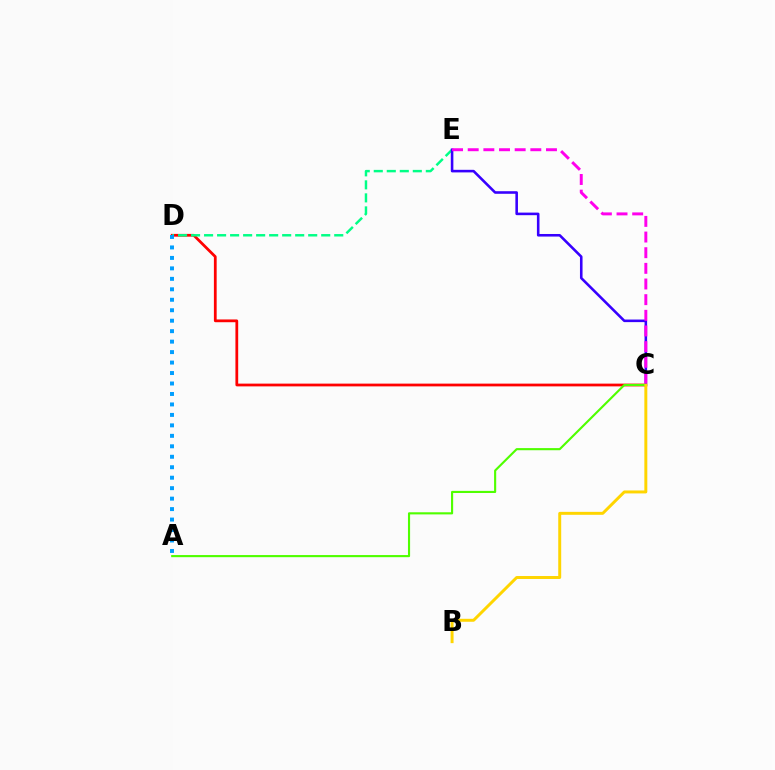{('C', 'D'): [{'color': '#ff0000', 'line_style': 'solid', 'thickness': 1.99}], ('D', 'E'): [{'color': '#00ff86', 'line_style': 'dashed', 'thickness': 1.77}], ('C', 'E'): [{'color': '#3700ff', 'line_style': 'solid', 'thickness': 1.86}, {'color': '#ff00ed', 'line_style': 'dashed', 'thickness': 2.13}], ('A', 'C'): [{'color': '#4fff00', 'line_style': 'solid', 'thickness': 1.53}], ('B', 'C'): [{'color': '#ffd500', 'line_style': 'solid', 'thickness': 2.13}], ('A', 'D'): [{'color': '#009eff', 'line_style': 'dotted', 'thickness': 2.84}]}